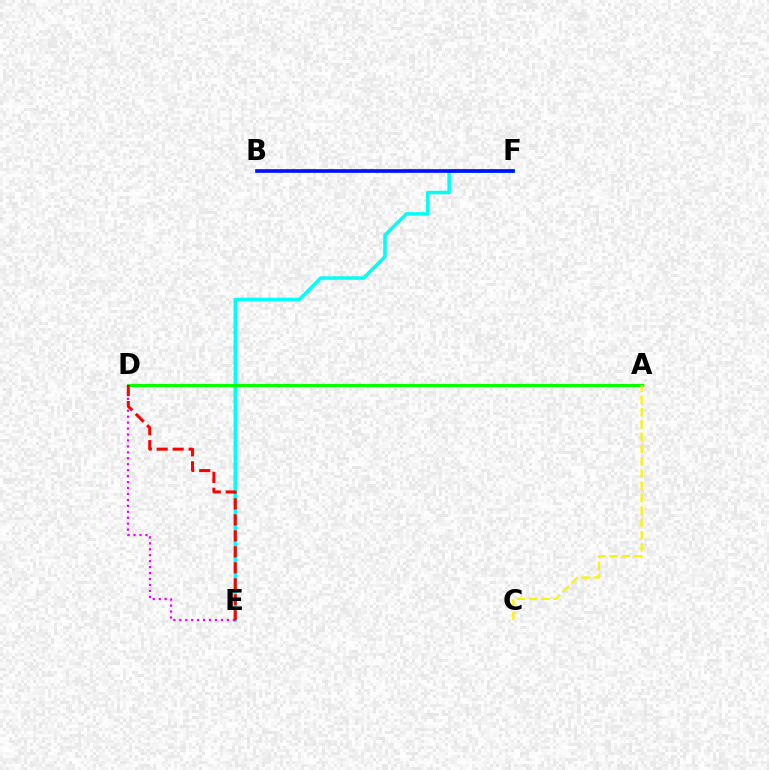{('E', 'F'): [{'color': '#00fff6', 'line_style': 'solid', 'thickness': 2.51}], ('D', 'E'): [{'color': '#ee00ff', 'line_style': 'dotted', 'thickness': 1.62}, {'color': '#ff0000', 'line_style': 'dashed', 'thickness': 2.17}], ('A', 'D'): [{'color': '#08ff00', 'line_style': 'solid', 'thickness': 2.31}], ('A', 'C'): [{'color': '#fcf500', 'line_style': 'dashed', 'thickness': 1.67}], ('B', 'F'): [{'color': '#0010ff', 'line_style': 'solid', 'thickness': 2.64}]}